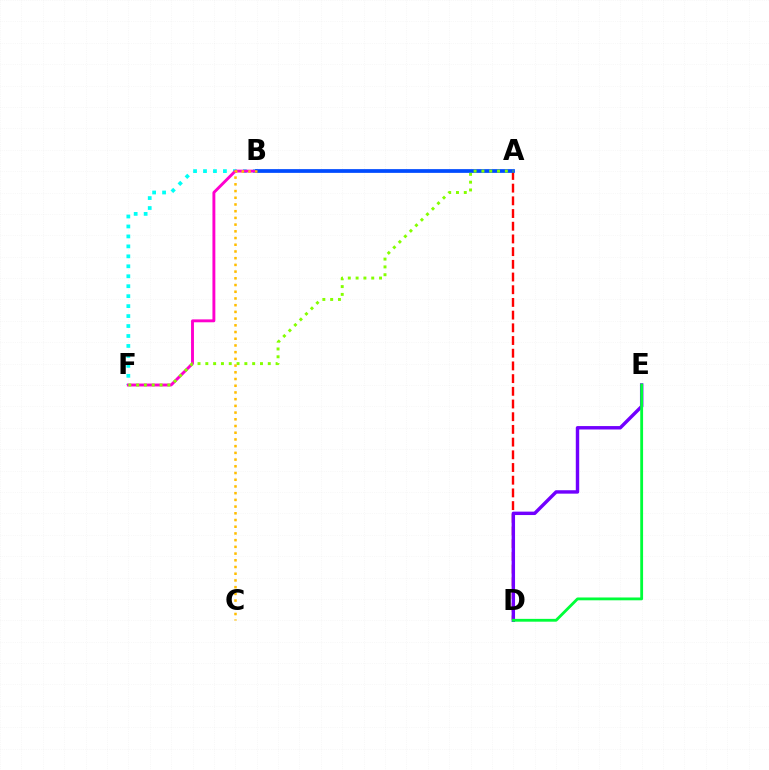{('B', 'F'): [{'color': '#00fff6', 'line_style': 'dotted', 'thickness': 2.71}, {'color': '#ff00cf', 'line_style': 'solid', 'thickness': 2.09}], ('A', 'D'): [{'color': '#ff0000', 'line_style': 'dashed', 'thickness': 1.73}], ('A', 'B'): [{'color': '#004bff', 'line_style': 'solid', 'thickness': 2.69}], ('D', 'E'): [{'color': '#7200ff', 'line_style': 'solid', 'thickness': 2.46}, {'color': '#00ff39', 'line_style': 'solid', 'thickness': 2.03}], ('A', 'F'): [{'color': '#84ff00', 'line_style': 'dotted', 'thickness': 2.12}], ('B', 'C'): [{'color': '#ffbd00', 'line_style': 'dotted', 'thickness': 1.82}]}